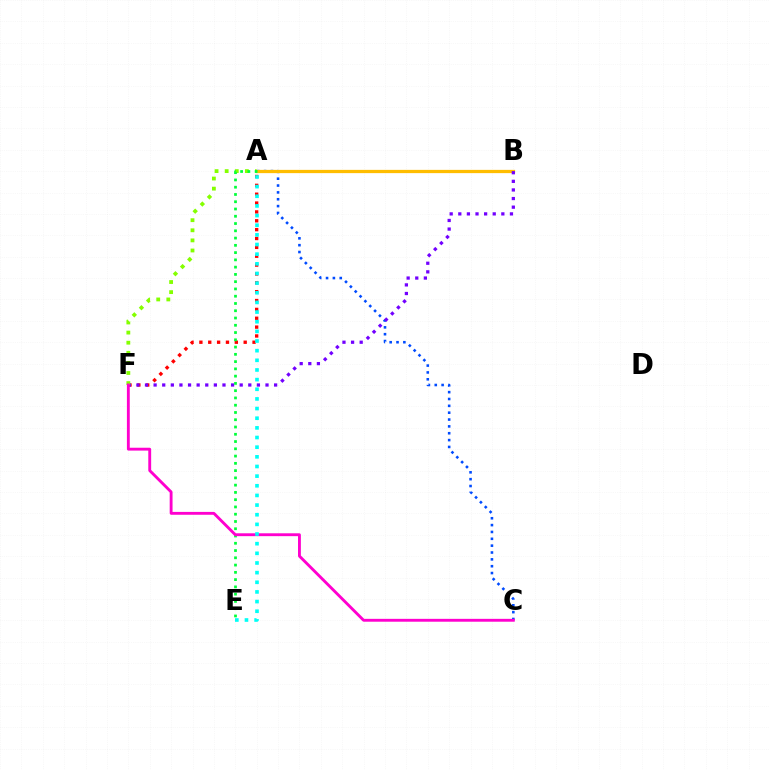{('A', 'F'): [{'color': '#ff0000', 'line_style': 'dotted', 'thickness': 2.41}, {'color': '#84ff00', 'line_style': 'dotted', 'thickness': 2.74}], ('A', 'C'): [{'color': '#004bff', 'line_style': 'dotted', 'thickness': 1.86}], ('A', 'B'): [{'color': '#ffbd00', 'line_style': 'solid', 'thickness': 2.35}], ('B', 'F'): [{'color': '#7200ff', 'line_style': 'dotted', 'thickness': 2.34}], ('A', 'E'): [{'color': '#00ff39', 'line_style': 'dotted', 'thickness': 1.97}, {'color': '#00fff6', 'line_style': 'dotted', 'thickness': 2.62}], ('C', 'F'): [{'color': '#ff00cf', 'line_style': 'solid', 'thickness': 2.06}]}